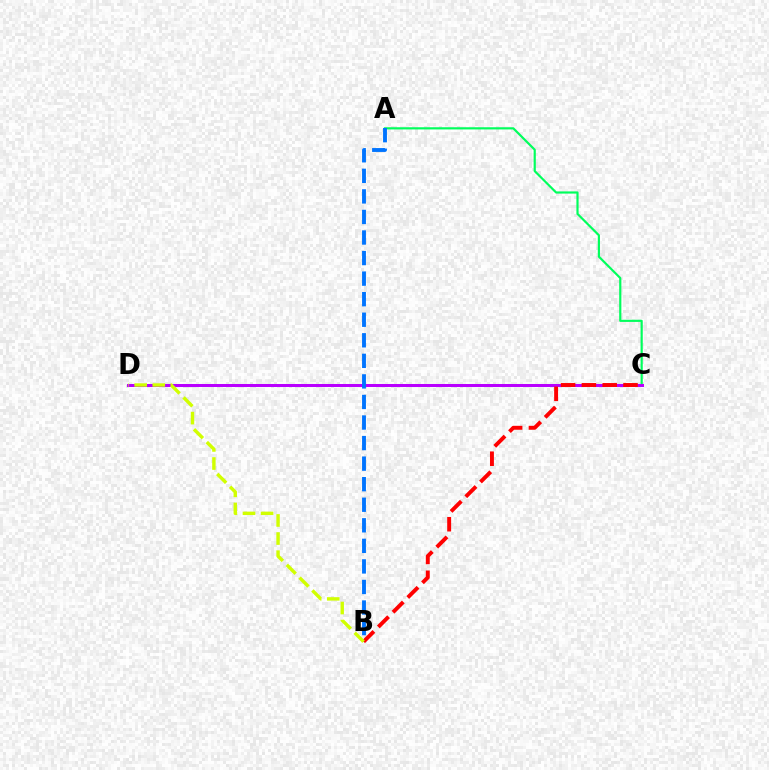{('A', 'C'): [{'color': '#00ff5c', 'line_style': 'solid', 'thickness': 1.57}], ('C', 'D'): [{'color': '#b900ff', 'line_style': 'solid', 'thickness': 2.17}], ('A', 'B'): [{'color': '#0074ff', 'line_style': 'dashed', 'thickness': 2.79}], ('B', 'C'): [{'color': '#ff0000', 'line_style': 'dashed', 'thickness': 2.83}], ('B', 'D'): [{'color': '#d1ff00', 'line_style': 'dashed', 'thickness': 2.46}]}